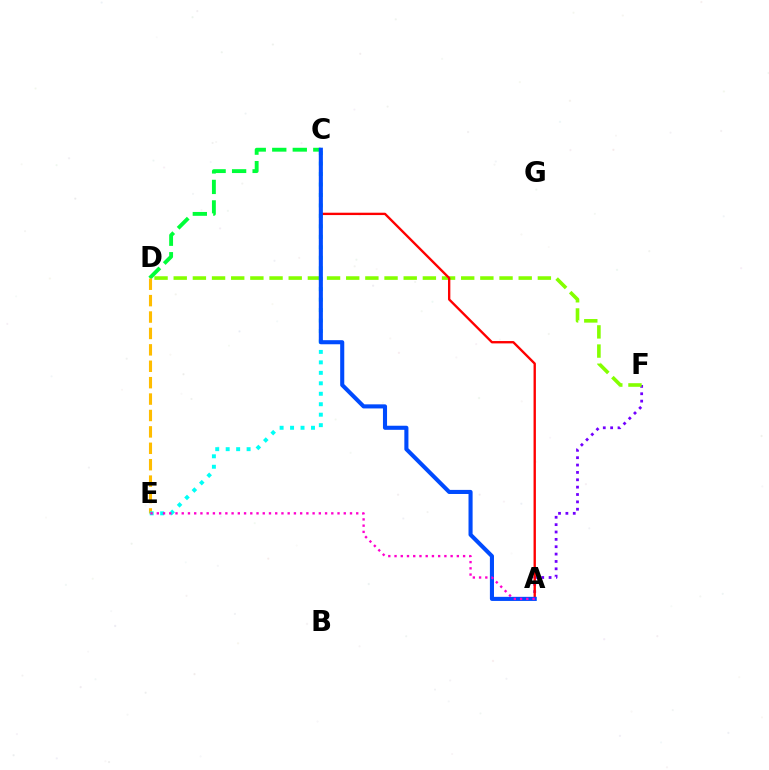{('A', 'F'): [{'color': '#7200ff', 'line_style': 'dotted', 'thickness': 2.0}], ('C', 'D'): [{'color': '#00ff39', 'line_style': 'dashed', 'thickness': 2.79}], ('D', 'E'): [{'color': '#ffbd00', 'line_style': 'dashed', 'thickness': 2.23}], ('D', 'F'): [{'color': '#84ff00', 'line_style': 'dashed', 'thickness': 2.6}], ('C', 'E'): [{'color': '#00fff6', 'line_style': 'dotted', 'thickness': 2.84}], ('A', 'C'): [{'color': '#ff0000', 'line_style': 'solid', 'thickness': 1.7}, {'color': '#004bff', 'line_style': 'solid', 'thickness': 2.94}], ('A', 'E'): [{'color': '#ff00cf', 'line_style': 'dotted', 'thickness': 1.69}]}